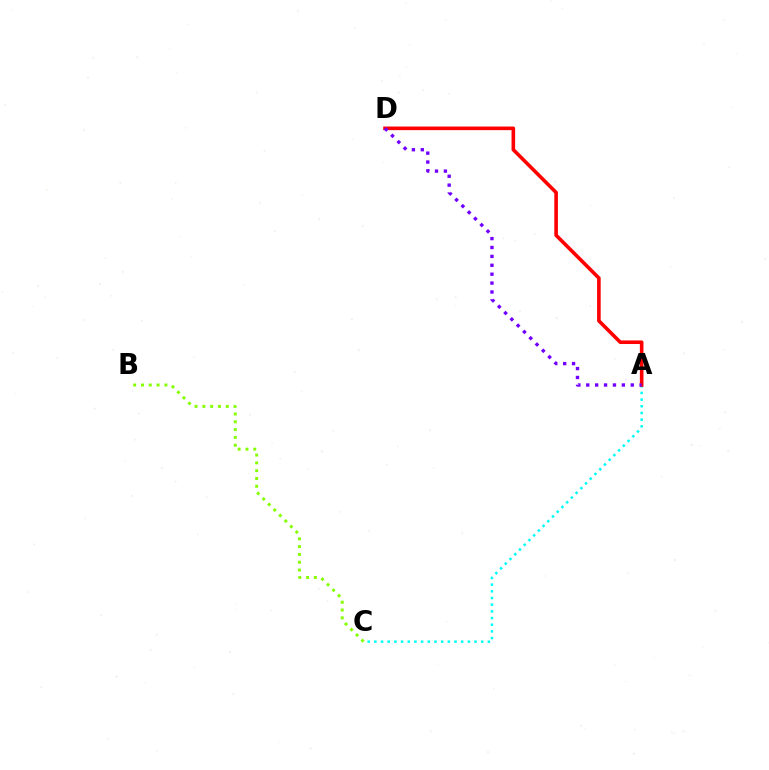{('A', 'C'): [{'color': '#00fff6', 'line_style': 'dotted', 'thickness': 1.81}], ('A', 'D'): [{'color': '#ff0000', 'line_style': 'solid', 'thickness': 2.59}, {'color': '#7200ff', 'line_style': 'dotted', 'thickness': 2.42}], ('B', 'C'): [{'color': '#84ff00', 'line_style': 'dotted', 'thickness': 2.12}]}